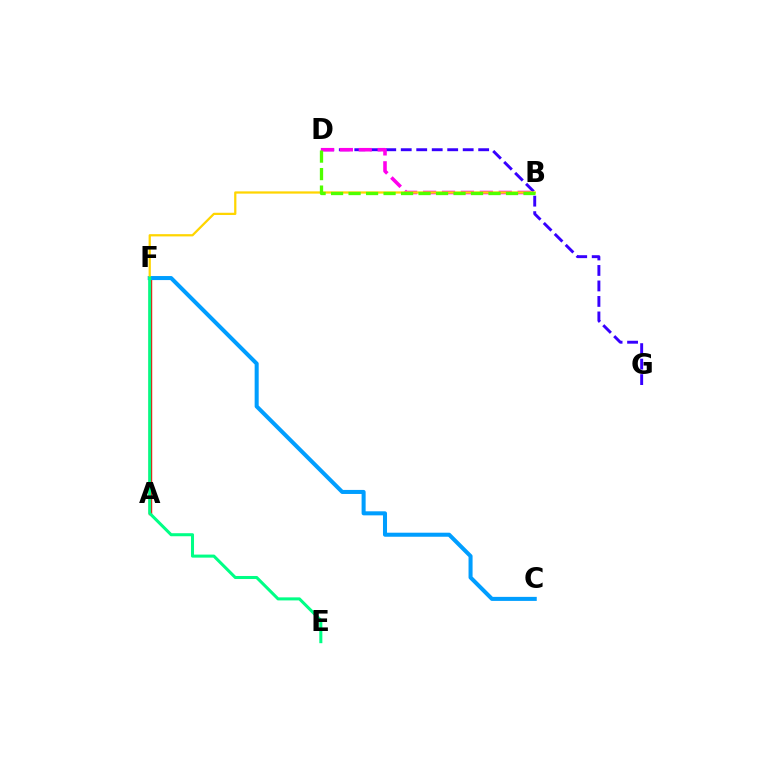{('A', 'F'): [{'color': '#ff0000', 'line_style': 'solid', 'thickness': 2.46}], ('D', 'G'): [{'color': '#3700ff', 'line_style': 'dashed', 'thickness': 2.1}], ('C', 'F'): [{'color': '#009eff', 'line_style': 'solid', 'thickness': 2.91}], ('B', 'D'): [{'color': '#ff00ed', 'line_style': 'dashed', 'thickness': 2.57}, {'color': '#4fff00', 'line_style': 'dashed', 'thickness': 2.38}], ('B', 'F'): [{'color': '#ffd500', 'line_style': 'solid', 'thickness': 1.62}], ('E', 'F'): [{'color': '#00ff86', 'line_style': 'solid', 'thickness': 2.19}]}